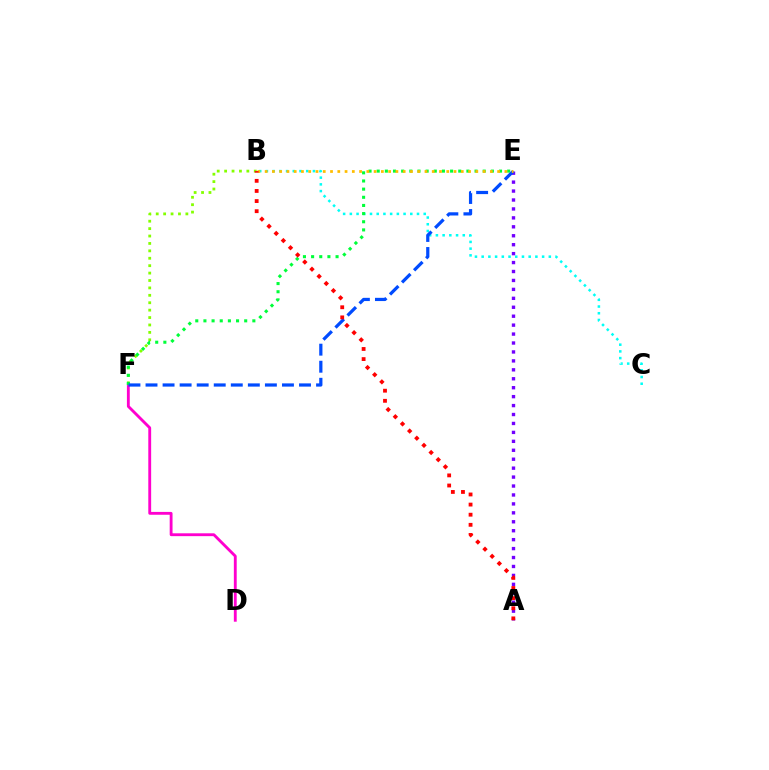{('D', 'F'): [{'color': '#ff00cf', 'line_style': 'solid', 'thickness': 2.05}], ('A', 'E'): [{'color': '#7200ff', 'line_style': 'dotted', 'thickness': 2.43}], ('B', 'C'): [{'color': '#00fff6', 'line_style': 'dotted', 'thickness': 1.82}], ('B', 'F'): [{'color': '#84ff00', 'line_style': 'dotted', 'thickness': 2.01}], ('E', 'F'): [{'color': '#00ff39', 'line_style': 'dotted', 'thickness': 2.22}, {'color': '#004bff', 'line_style': 'dashed', 'thickness': 2.32}], ('B', 'E'): [{'color': '#ffbd00', 'line_style': 'dotted', 'thickness': 1.97}], ('A', 'B'): [{'color': '#ff0000', 'line_style': 'dotted', 'thickness': 2.75}]}